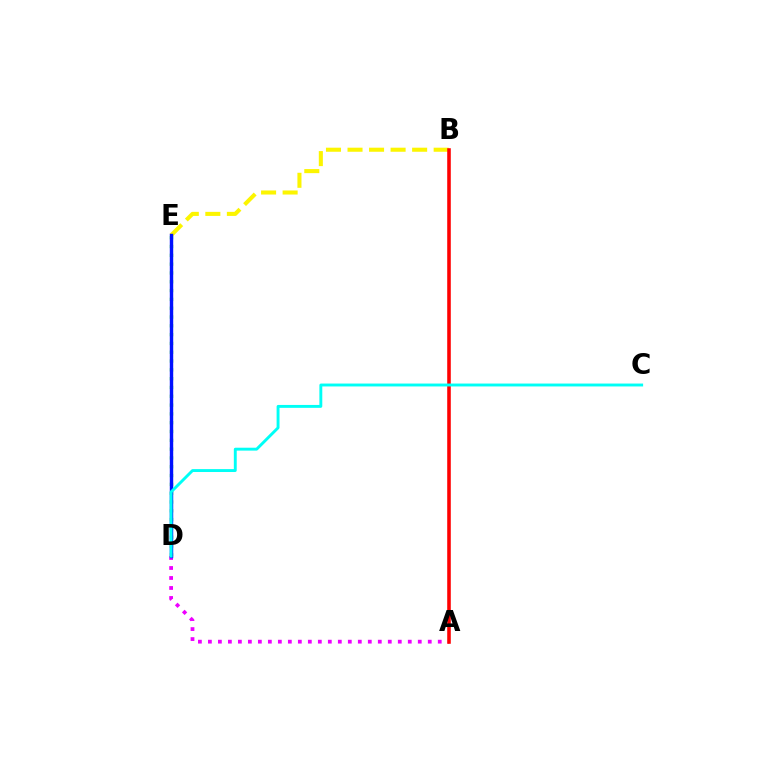{('B', 'E'): [{'color': '#fcf500', 'line_style': 'dashed', 'thickness': 2.93}], ('D', 'E'): [{'color': '#08ff00', 'line_style': 'dotted', 'thickness': 2.39}, {'color': '#0010ff', 'line_style': 'solid', 'thickness': 2.46}], ('A', 'D'): [{'color': '#ee00ff', 'line_style': 'dotted', 'thickness': 2.72}], ('A', 'B'): [{'color': '#ff0000', 'line_style': 'solid', 'thickness': 2.57}], ('C', 'D'): [{'color': '#00fff6', 'line_style': 'solid', 'thickness': 2.09}]}